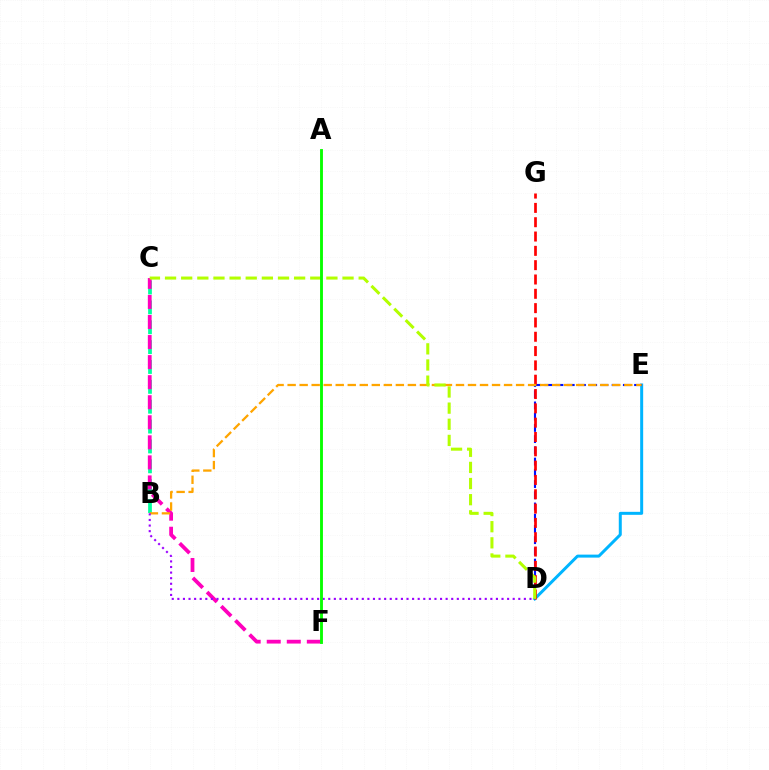{('D', 'E'): [{'color': '#00b5ff', 'line_style': 'solid', 'thickness': 2.15}, {'color': '#0010ff', 'line_style': 'dashed', 'thickness': 1.53}], ('B', 'C'): [{'color': '#00ff9d', 'line_style': 'dashed', 'thickness': 2.7}], ('C', 'F'): [{'color': '#ff00bd', 'line_style': 'dashed', 'thickness': 2.72}], ('D', 'G'): [{'color': '#ff0000', 'line_style': 'dashed', 'thickness': 1.95}], ('B', 'E'): [{'color': '#ffa500', 'line_style': 'dashed', 'thickness': 1.63}], ('C', 'D'): [{'color': '#b3ff00', 'line_style': 'dashed', 'thickness': 2.19}], ('B', 'D'): [{'color': '#9b00ff', 'line_style': 'dotted', 'thickness': 1.52}], ('A', 'F'): [{'color': '#08ff00', 'line_style': 'solid', 'thickness': 2.07}]}